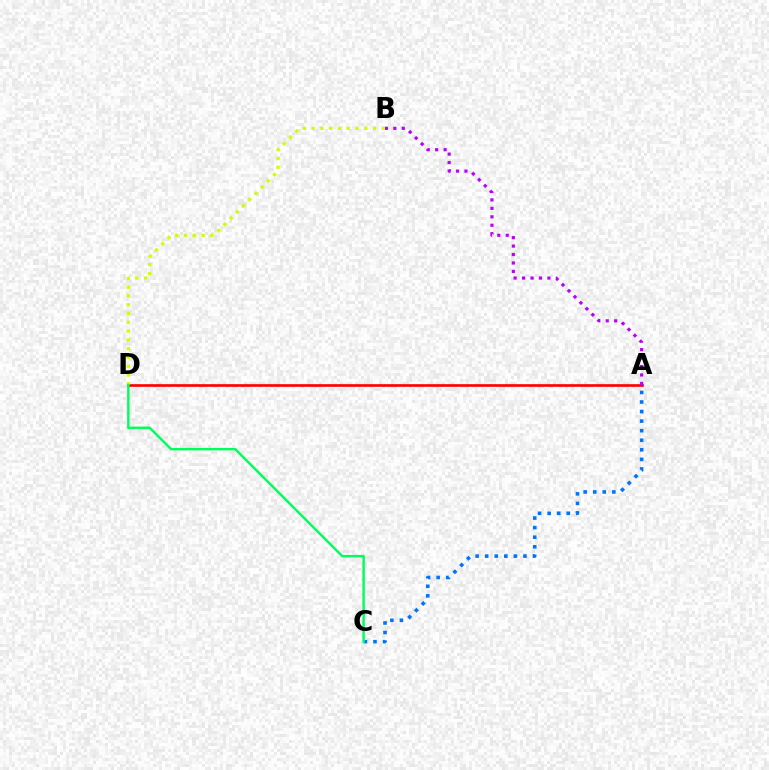{('A', 'C'): [{'color': '#0074ff', 'line_style': 'dotted', 'thickness': 2.6}], ('A', 'D'): [{'color': '#ff0000', 'line_style': 'solid', 'thickness': 1.91}], ('B', 'D'): [{'color': '#d1ff00', 'line_style': 'dotted', 'thickness': 2.39}], ('C', 'D'): [{'color': '#00ff5c', 'line_style': 'solid', 'thickness': 1.74}], ('A', 'B'): [{'color': '#b900ff', 'line_style': 'dotted', 'thickness': 2.3}]}